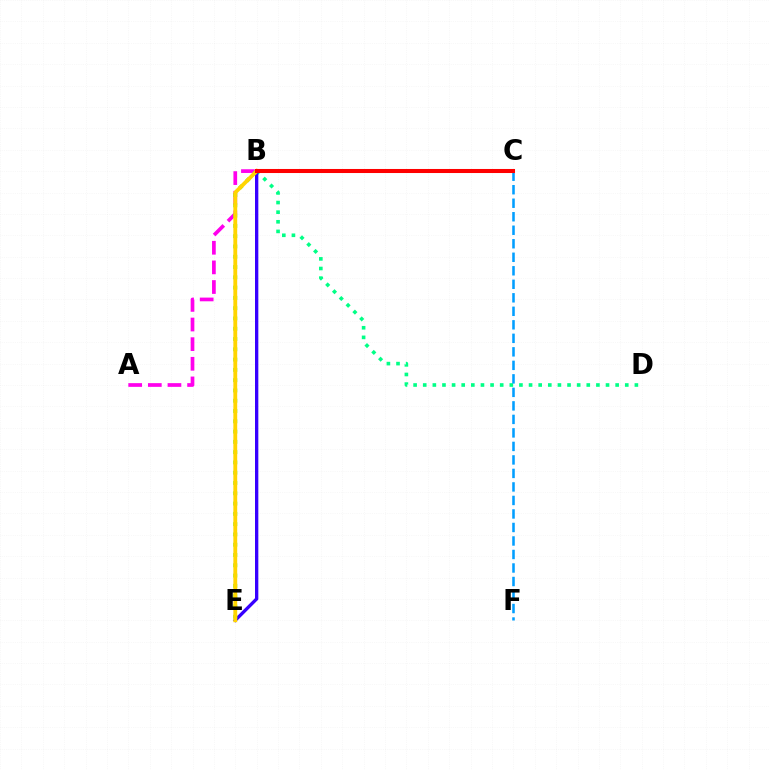{('B', 'D'): [{'color': '#00ff86', 'line_style': 'dotted', 'thickness': 2.61}], ('A', 'B'): [{'color': '#ff00ed', 'line_style': 'dashed', 'thickness': 2.67}], ('B', 'E'): [{'color': '#3700ff', 'line_style': 'solid', 'thickness': 2.39}, {'color': '#4fff00', 'line_style': 'dotted', 'thickness': 2.79}, {'color': '#ffd500', 'line_style': 'solid', 'thickness': 2.77}], ('C', 'F'): [{'color': '#009eff', 'line_style': 'dashed', 'thickness': 1.84}], ('B', 'C'): [{'color': '#ff0000', 'line_style': 'solid', 'thickness': 2.91}]}